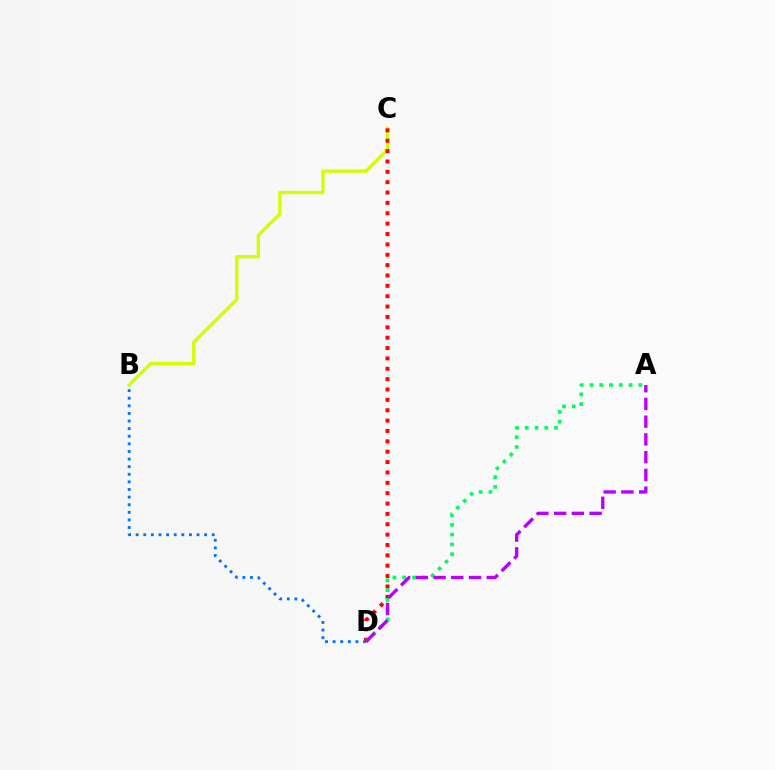{('B', 'C'): [{'color': '#d1ff00', 'line_style': 'solid', 'thickness': 2.39}], ('B', 'D'): [{'color': '#0074ff', 'line_style': 'dotted', 'thickness': 2.07}], ('C', 'D'): [{'color': '#ff0000', 'line_style': 'dotted', 'thickness': 2.82}], ('A', 'D'): [{'color': '#00ff5c', 'line_style': 'dotted', 'thickness': 2.66}, {'color': '#b900ff', 'line_style': 'dashed', 'thickness': 2.41}]}